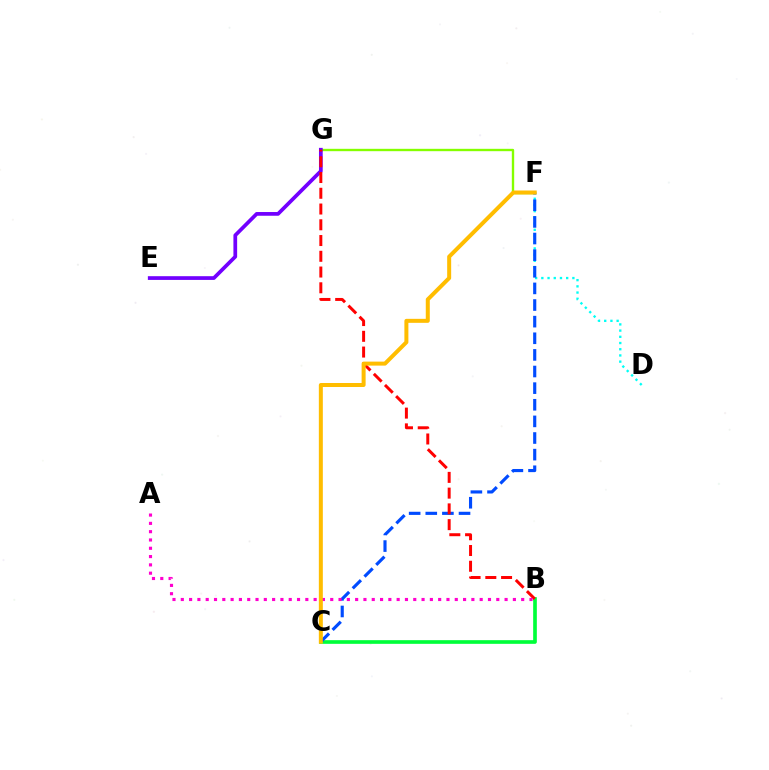{('D', 'F'): [{'color': '#00fff6', 'line_style': 'dotted', 'thickness': 1.69}], ('F', 'G'): [{'color': '#84ff00', 'line_style': 'solid', 'thickness': 1.7}], ('B', 'C'): [{'color': '#00ff39', 'line_style': 'solid', 'thickness': 2.64}], ('C', 'F'): [{'color': '#004bff', 'line_style': 'dashed', 'thickness': 2.26}, {'color': '#ffbd00', 'line_style': 'solid', 'thickness': 2.88}], ('E', 'G'): [{'color': '#7200ff', 'line_style': 'solid', 'thickness': 2.68}], ('B', 'G'): [{'color': '#ff0000', 'line_style': 'dashed', 'thickness': 2.14}], ('A', 'B'): [{'color': '#ff00cf', 'line_style': 'dotted', 'thickness': 2.26}]}